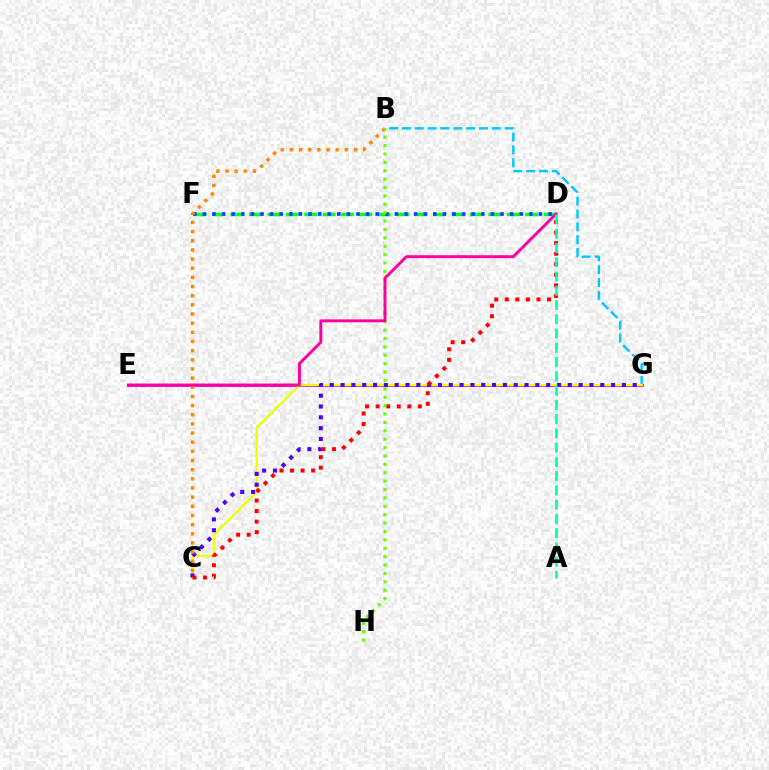{('B', 'G'): [{'color': '#00c7ff', 'line_style': 'dashed', 'thickness': 1.75}], ('E', 'G'): [{'color': '#d600ff', 'line_style': 'solid', 'thickness': 1.98}], ('C', 'G'): [{'color': '#eeff00', 'line_style': 'solid', 'thickness': 1.63}, {'color': '#4f00ff', 'line_style': 'dotted', 'thickness': 2.94}], ('C', 'D'): [{'color': '#ff0000', 'line_style': 'dotted', 'thickness': 2.87}], ('D', 'F'): [{'color': '#00ff27', 'line_style': 'dashed', 'thickness': 2.5}, {'color': '#003fff', 'line_style': 'dotted', 'thickness': 2.61}], ('B', 'C'): [{'color': '#ff8800', 'line_style': 'dotted', 'thickness': 2.49}], ('B', 'H'): [{'color': '#66ff00', 'line_style': 'dotted', 'thickness': 2.28}], ('D', 'E'): [{'color': '#ff00a0', 'line_style': 'solid', 'thickness': 2.1}], ('A', 'D'): [{'color': '#00ffaf', 'line_style': 'dashed', 'thickness': 1.94}]}